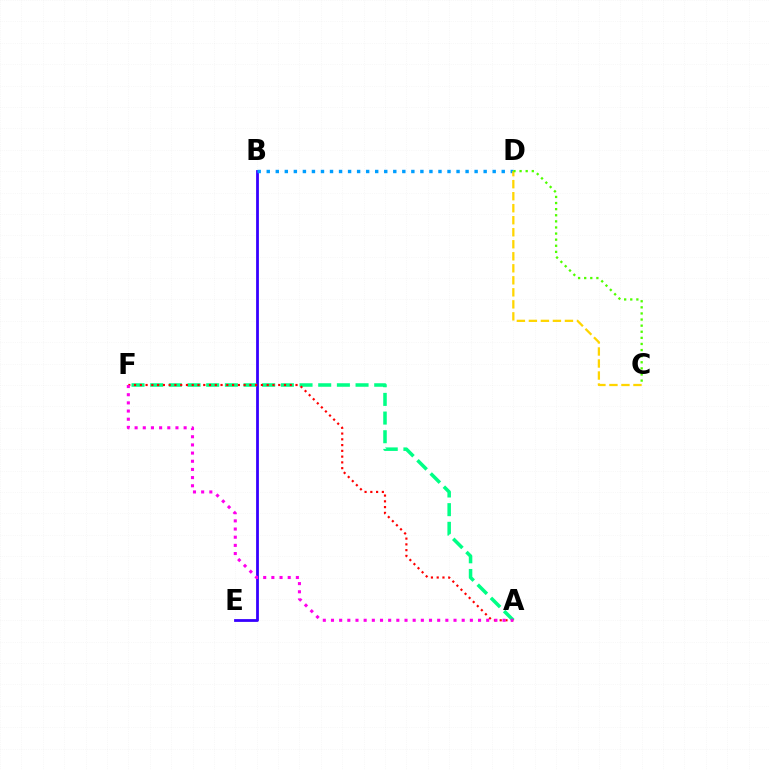{('B', 'E'): [{'color': '#3700ff', 'line_style': 'solid', 'thickness': 2.01}], ('A', 'F'): [{'color': '#00ff86', 'line_style': 'dashed', 'thickness': 2.54}, {'color': '#ff0000', 'line_style': 'dotted', 'thickness': 1.57}, {'color': '#ff00ed', 'line_style': 'dotted', 'thickness': 2.22}], ('B', 'D'): [{'color': '#009eff', 'line_style': 'dotted', 'thickness': 2.46}], ('C', 'D'): [{'color': '#ffd500', 'line_style': 'dashed', 'thickness': 1.63}, {'color': '#4fff00', 'line_style': 'dotted', 'thickness': 1.66}]}